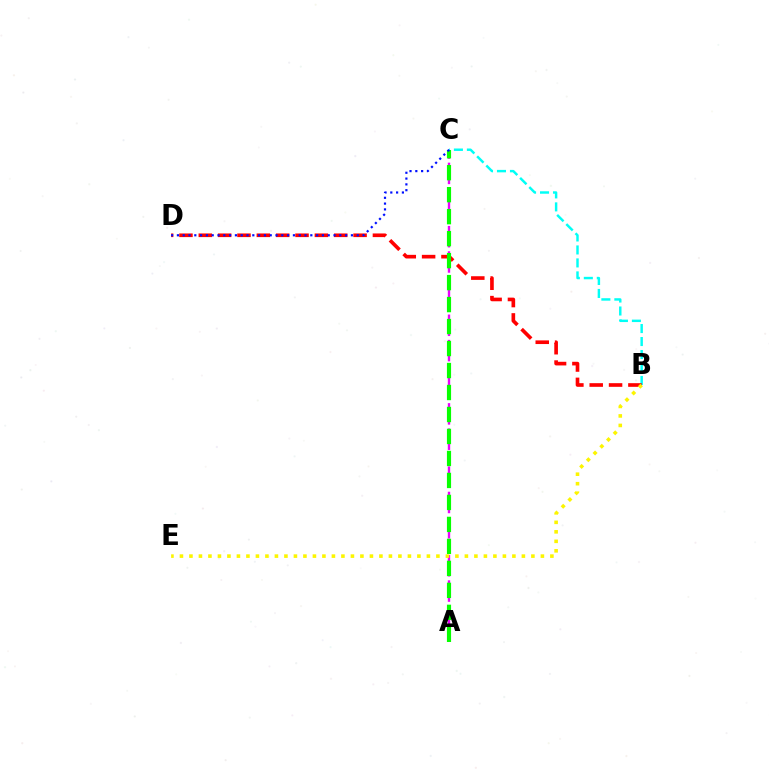{('B', 'C'): [{'color': '#00fff6', 'line_style': 'dashed', 'thickness': 1.76}], ('B', 'D'): [{'color': '#ff0000', 'line_style': 'dashed', 'thickness': 2.63}], ('A', 'C'): [{'color': '#ee00ff', 'line_style': 'dashed', 'thickness': 1.72}, {'color': '#08ff00', 'line_style': 'dashed', 'thickness': 2.99}], ('C', 'D'): [{'color': '#0010ff', 'line_style': 'dotted', 'thickness': 1.58}], ('B', 'E'): [{'color': '#fcf500', 'line_style': 'dotted', 'thickness': 2.58}]}